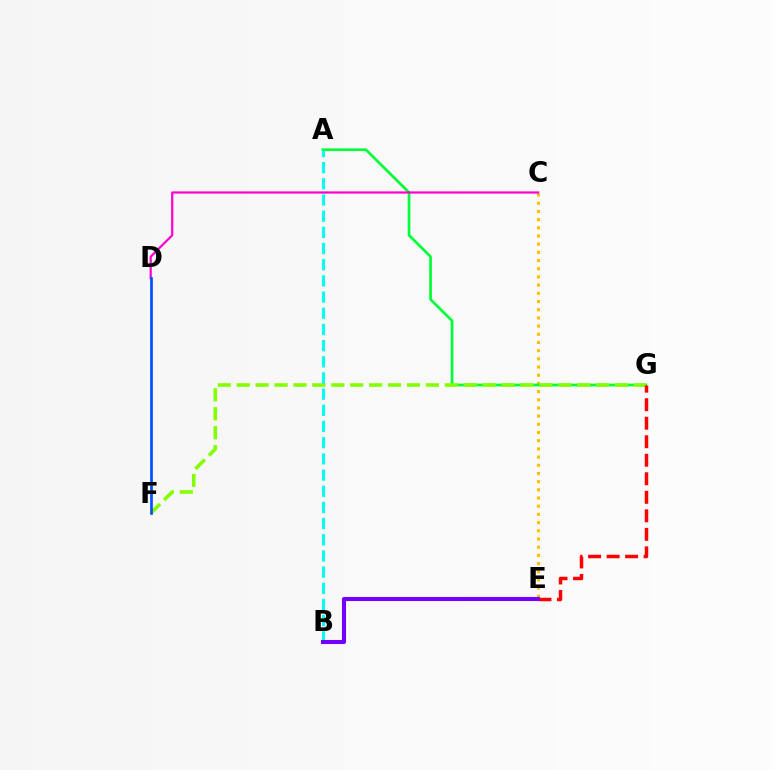{('C', 'E'): [{'color': '#ffbd00', 'line_style': 'dotted', 'thickness': 2.22}], ('A', 'G'): [{'color': '#00ff39', 'line_style': 'solid', 'thickness': 1.94}], ('C', 'D'): [{'color': '#ff00cf', 'line_style': 'solid', 'thickness': 1.59}], ('F', 'G'): [{'color': '#84ff00', 'line_style': 'dashed', 'thickness': 2.57}], ('A', 'B'): [{'color': '#00fff6', 'line_style': 'dashed', 'thickness': 2.2}], ('E', 'G'): [{'color': '#ff0000', 'line_style': 'dashed', 'thickness': 2.52}], ('D', 'F'): [{'color': '#004bff', 'line_style': 'solid', 'thickness': 1.91}], ('B', 'E'): [{'color': '#7200ff', 'line_style': 'solid', 'thickness': 2.93}]}